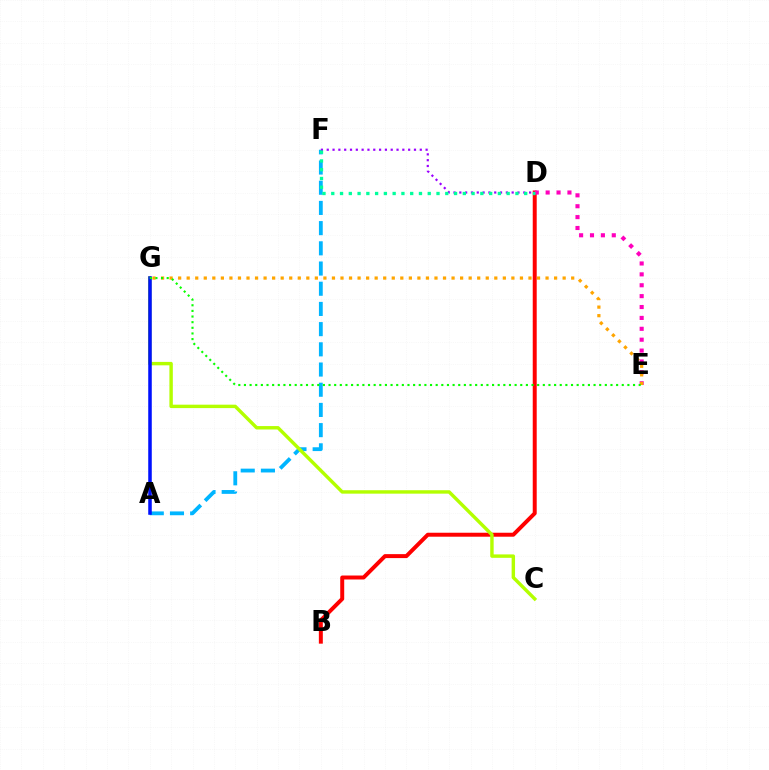{('B', 'D'): [{'color': '#ff0000', 'line_style': 'solid', 'thickness': 2.86}], ('A', 'F'): [{'color': '#00b5ff', 'line_style': 'dashed', 'thickness': 2.74}], ('C', 'G'): [{'color': '#b3ff00', 'line_style': 'solid', 'thickness': 2.47}], ('A', 'G'): [{'color': '#0010ff', 'line_style': 'solid', 'thickness': 2.54}], ('D', 'E'): [{'color': '#ff00bd', 'line_style': 'dotted', 'thickness': 2.96}], ('D', 'F'): [{'color': '#9b00ff', 'line_style': 'dotted', 'thickness': 1.58}, {'color': '#00ff9d', 'line_style': 'dotted', 'thickness': 2.38}], ('E', 'G'): [{'color': '#ffa500', 'line_style': 'dotted', 'thickness': 2.32}, {'color': '#08ff00', 'line_style': 'dotted', 'thickness': 1.53}]}